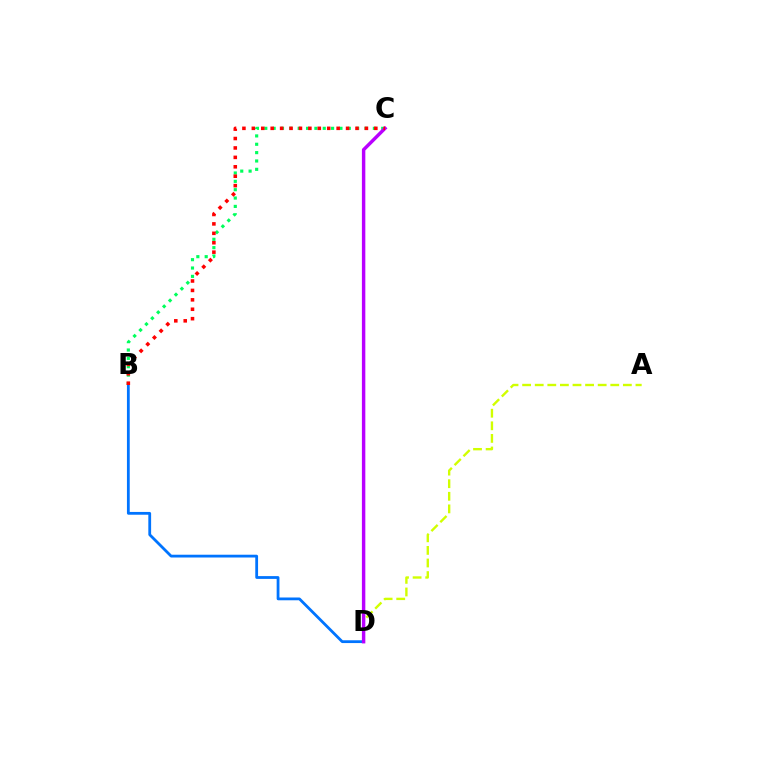{('A', 'D'): [{'color': '#d1ff00', 'line_style': 'dashed', 'thickness': 1.71}], ('B', 'C'): [{'color': '#00ff5c', 'line_style': 'dotted', 'thickness': 2.27}, {'color': '#ff0000', 'line_style': 'dotted', 'thickness': 2.56}], ('B', 'D'): [{'color': '#0074ff', 'line_style': 'solid', 'thickness': 2.01}], ('C', 'D'): [{'color': '#b900ff', 'line_style': 'solid', 'thickness': 2.47}]}